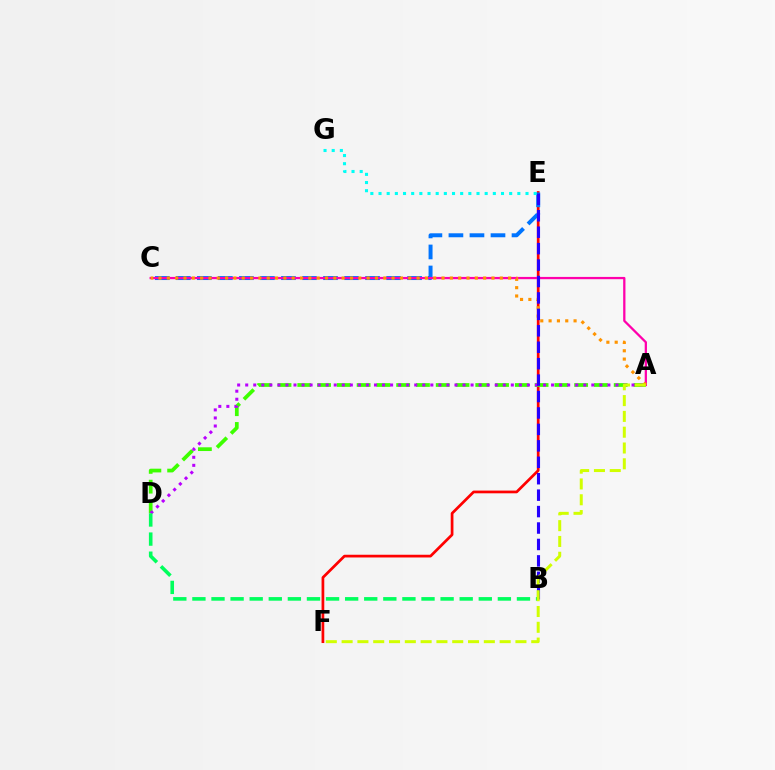{('E', 'F'): [{'color': '#ff0000', 'line_style': 'solid', 'thickness': 1.96}], ('A', 'D'): [{'color': '#3dff00', 'line_style': 'dashed', 'thickness': 2.69}, {'color': '#b900ff', 'line_style': 'dotted', 'thickness': 2.19}], ('C', 'E'): [{'color': '#0074ff', 'line_style': 'dashed', 'thickness': 2.86}], ('A', 'C'): [{'color': '#ff00ac', 'line_style': 'solid', 'thickness': 1.63}, {'color': '#ff9400', 'line_style': 'dotted', 'thickness': 2.26}], ('B', 'D'): [{'color': '#00ff5c', 'line_style': 'dashed', 'thickness': 2.59}], ('E', 'G'): [{'color': '#00fff6', 'line_style': 'dotted', 'thickness': 2.22}], ('B', 'E'): [{'color': '#2500ff', 'line_style': 'dashed', 'thickness': 2.23}], ('A', 'F'): [{'color': '#d1ff00', 'line_style': 'dashed', 'thickness': 2.15}]}